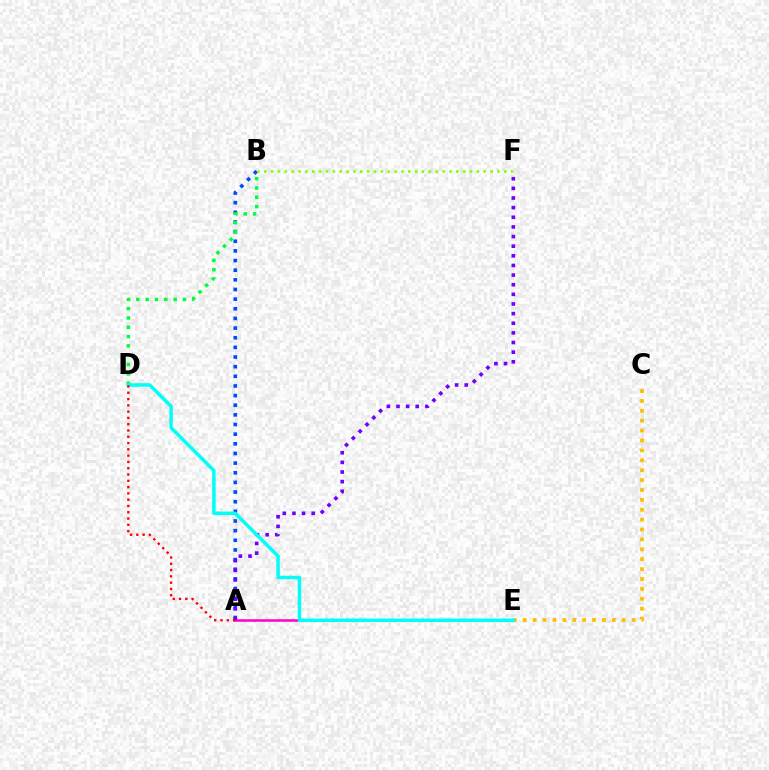{('A', 'B'): [{'color': '#004bff', 'line_style': 'dotted', 'thickness': 2.62}], ('A', 'E'): [{'color': '#ff00cf', 'line_style': 'solid', 'thickness': 1.82}], ('A', 'F'): [{'color': '#7200ff', 'line_style': 'dotted', 'thickness': 2.62}], ('B', 'D'): [{'color': '#00ff39', 'line_style': 'dotted', 'thickness': 2.53}], ('B', 'F'): [{'color': '#84ff00', 'line_style': 'dotted', 'thickness': 1.86}], ('C', 'E'): [{'color': '#ffbd00', 'line_style': 'dotted', 'thickness': 2.69}], ('D', 'E'): [{'color': '#00fff6', 'line_style': 'solid', 'thickness': 2.51}], ('A', 'D'): [{'color': '#ff0000', 'line_style': 'dotted', 'thickness': 1.71}]}